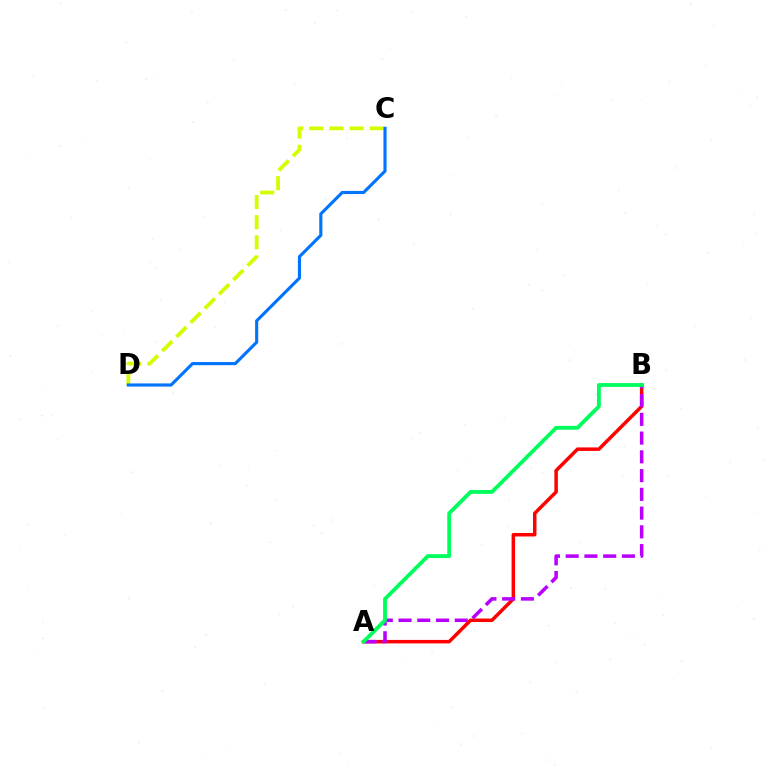{('A', 'B'): [{'color': '#ff0000', 'line_style': 'solid', 'thickness': 2.51}, {'color': '#b900ff', 'line_style': 'dashed', 'thickness': 2.55}, {'color': '#00ff5c', 'line_style': 'solid', 'thickness': 2.76}], ('C', 'D'): [{'color': '#d1ff00', 'line_style': 'dashed', 'thickness': 2.74}, {'color': '#0074ff', 'line_style': 'solid', 'thickness': 2.25}]}